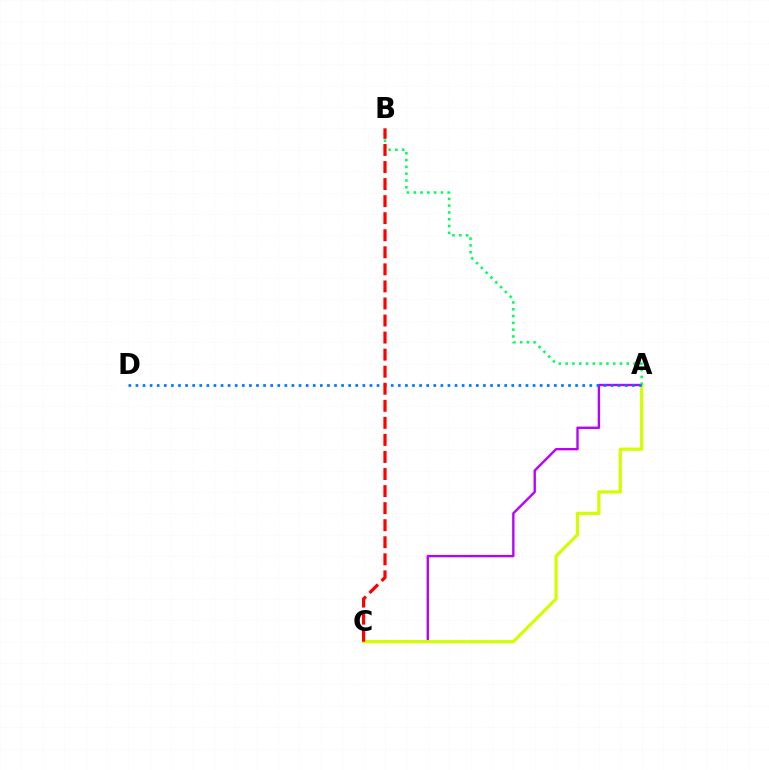{('A', 'C'): [{'color': '#b900ff', 'line_style': 'solid', 'thickness': 1.7}, {'color': '#d1ff00', 'line_style': 'solid', 'thickness': 2.3}], ('A', 'B'): [{'color': '#00ff5c', 'line_style': 'dotted', 'thickness': 1.85}], ('A', 'D'): [{'color': '#0074ff', 'line_style': 'dotted', 'thickness': 1.93}], ('B', 'C'): [{'color': '#ff0000', 'line_style': 'dashed', 'thickness': 2.32}]}